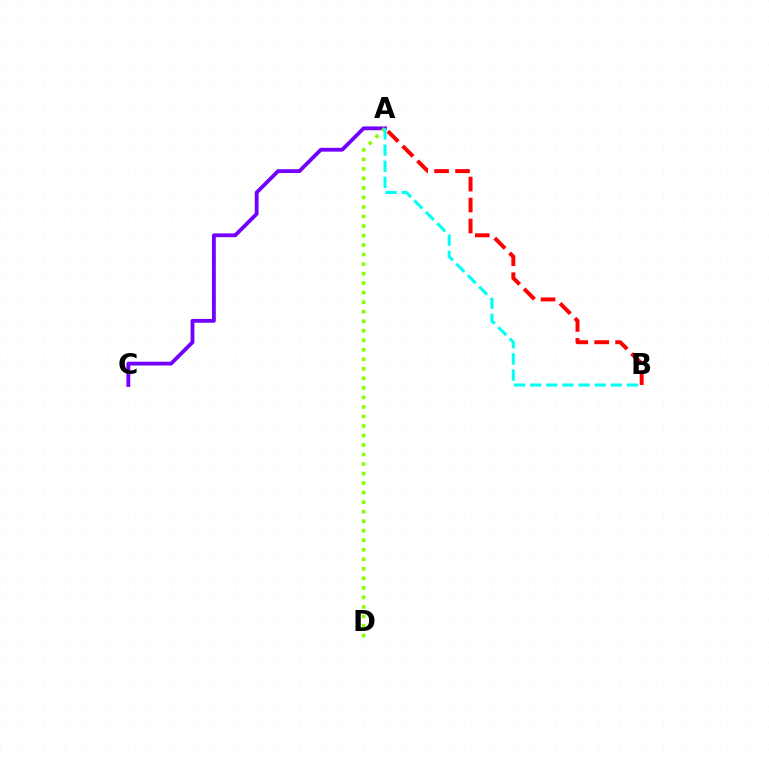{('A', 'C'): [{'color': '#7200ff', 'line_style': 'solid', 'thickness': 2.75}], ('A', 'B'): [{'color': '#ff0000', 'line_style': 'dashed', 'thickness': 2.85}, {'color': '#00fff6', 'line_style': 'dashed', 'thickness': 2.19}], ('A', 'D'): [{'color': '#84ff00', 'line_style': 'dotted', 'thickness': 2.59}]}